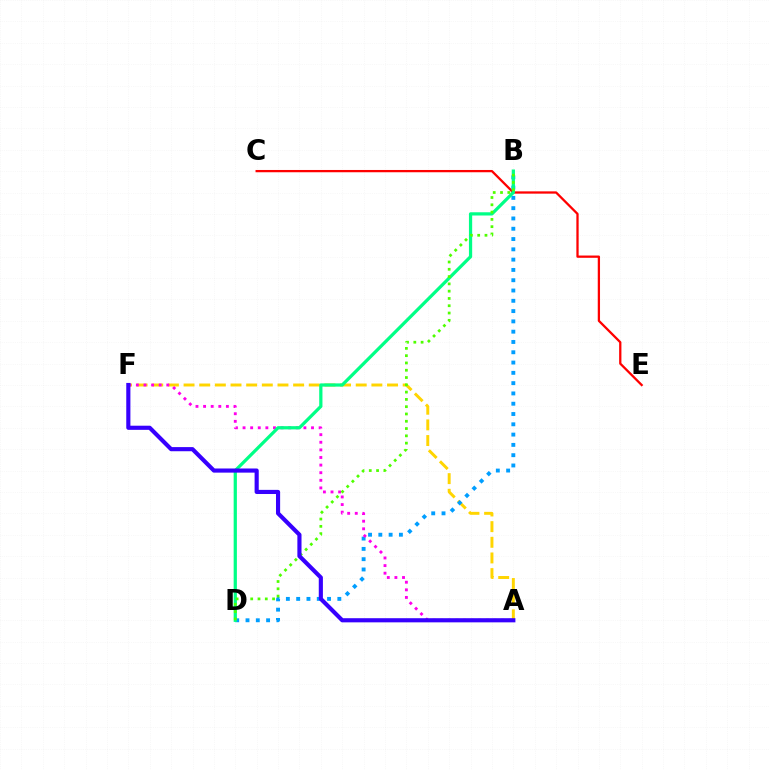{('A', 'F'): [{'color': '#ffd500', 'line_style': 'dashed', 'thickness': 2.13}, {'color': '#ff00ed', 'line_style': 'dotted', 'thickness': 2.07}, {'color': '#3700ff', 'line_style': 'solid', 'thickness': 2.98}], ('C', 'E'): [{'color': '#ff0000', 'line_style': 'solid', 'thickness': 1.64}], ('B', 'D'): [{'color': '#009eff', 'line_style': 'dotted', 'thickness': 2.8}, {'color': '#00ff86', 'line_style': 'solid', 'thickness': 2.33}, {'color': '#4fff00', 'line_style': 'dotted', 'thickness': 1.98}]}